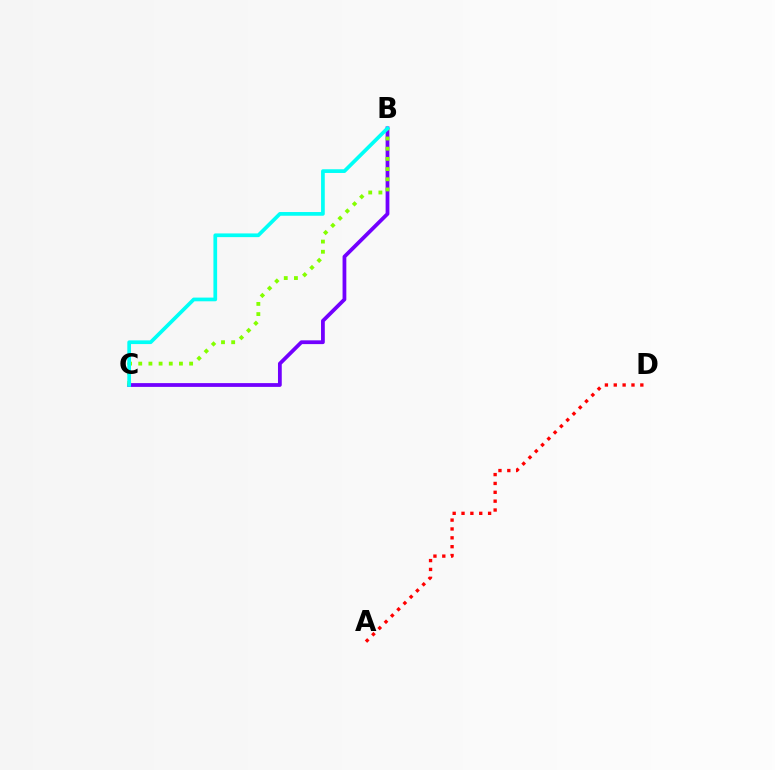{('B', 'C'): [{'color': '#7200ff', 'line_style': 'solid', 'thickness': 2.72}, {'color': '#84ff00', 'line_style': 'dotted', 'thickness': 2.77}, {'color': '#00fff6', 'line_style': 'solid', 'thickness': 2.67}], ('A', 'D'): [{'color': '#ff0000', 'line_style': 'dotted', 'thickness': 2.41}]}